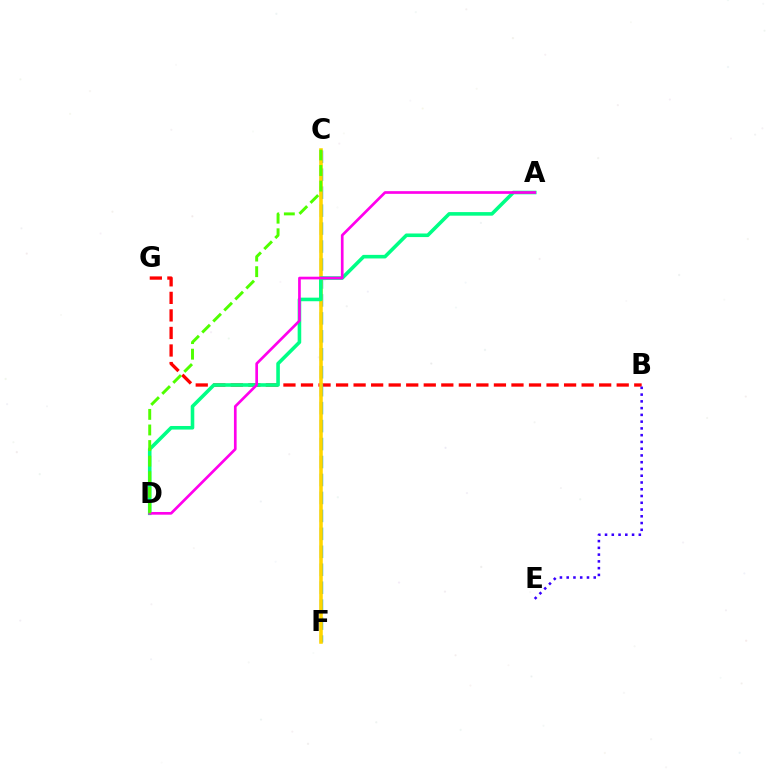{('B', 'G'): [{'color': '#ff0000', 'line_style': 'dashed', 'thickness': 2.38}], ('C', 'F'): [{'color': '#009eff', 'line_style': 'dashed', 'thickness': 2.44}, {'color': '#ffd500', 'line_style': 'solid', 'thickness': 2.56}], ('A', 'D'): [{'color': '#00ff86', 'line_style': 'solid', 'thickness': 2.58}, {'color': '#ff00ed', 'line_style': 'solid', 'thickness': 1.94}], ('C', 'D'): [{'color': '#4fff00', 'line_style': 'dashed', 'thickness': 2.12}], ('B', 'E'): [{'color': '#3700ff', 'line_style': 'dotted', 'thickness': 1.84}]}